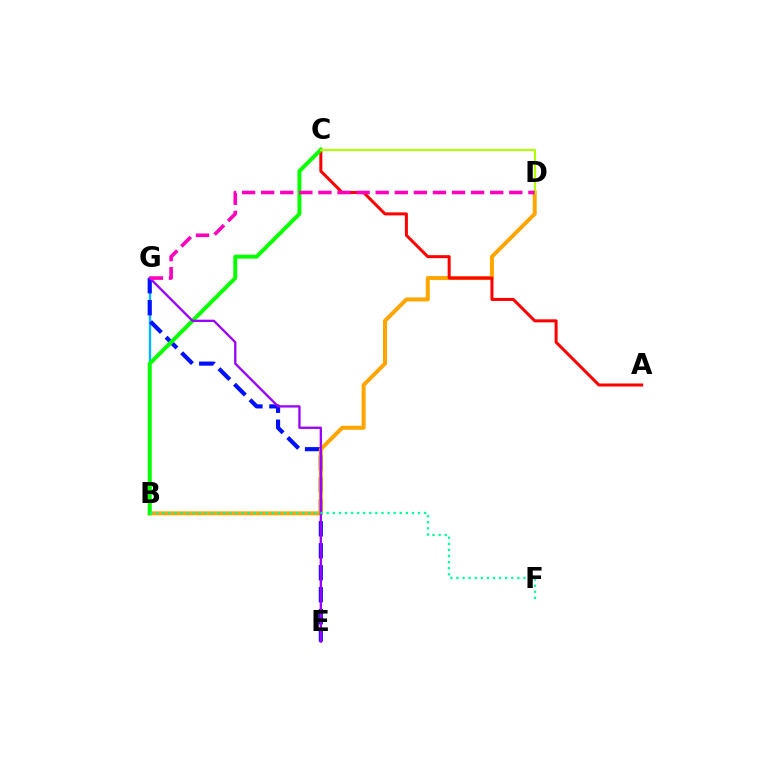{('B', 'G'): [{'color': '#00b5ff', 'line_style': 'solid', 'thickness': 1.71}], ('E', 'G'): [{'color': '#0010ff', 'line_style': 'dashed', 'thickness': 2.98}, {'color': '#9b00ff', 'line_style': 'solid', 'thickness': 1.65}], ('B', 'D'): [{'color': '#ffa500', 'line_style': 'solid', 'thickness': 2.87}], ('A', 'C'): [{'color': '#ff0000', 'line_style': 'solid', 'thickness': 2.16}], ('B', 'C'): [{'color': '#08ff00', 'line_style': 'solid', 'thickness': 2.85}], ('C', 'D'): [{'color': '#b3ff00', 'line_style': 'solid', 'thickness': 1.56}], ('B', 'F'): [{'color': '#00ff9d', 'line_style': 'dotted', 'thickness': 1.65}], ('D', 'G'): [{'color': '#ff00bd', 'line_style': 'dashed', 'thickness': 2.59}]}